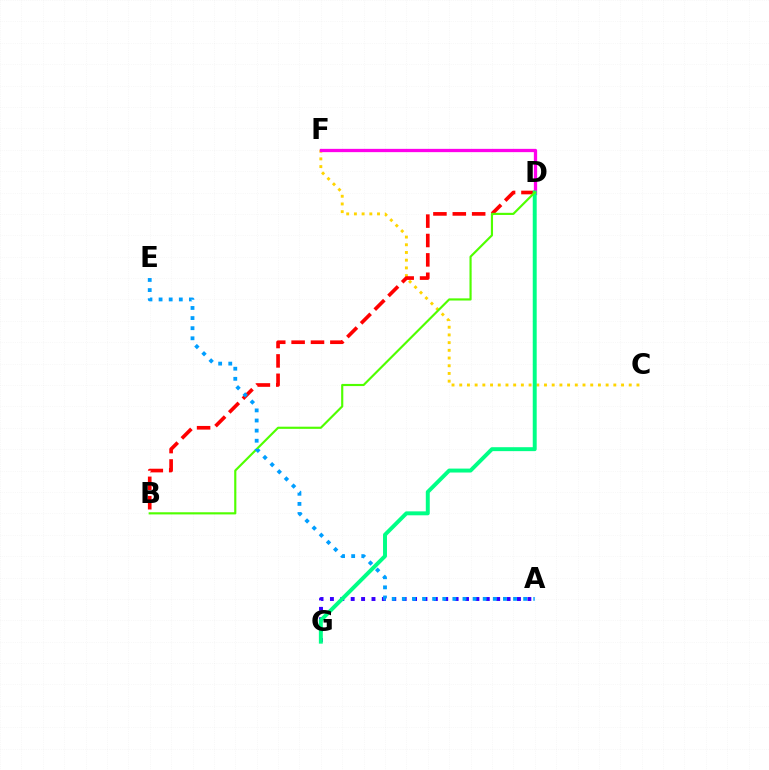{('C', 'F'): [{'color': '#ffd500', 'line_style': 'dotted', 'thickness': 2.09}], ('D', 'F'): [{'color': '#ff00ed', 'line_style': 'solid', 'thickness': 2.37}], ('A', 'G'): [{'color': '#3700ff', 'line_style': 'dotted', 'thickness': 2.82}], ('B', 'D'): [{'color': '#ff0000', 'line_style': 'dashed', 'thickness': 2.63}, {'color': '#4fff00', 'line_style': 'solid', 'thickness': 1.55}], ('D', 'G'): [{'color': '#00ff86', 'line_style': 'solid', 'thickness': 2.84}], ('A', 'E'): [{'color': '#009eff', 'line_style': 'dotted', 'thickness': 2.75}]}